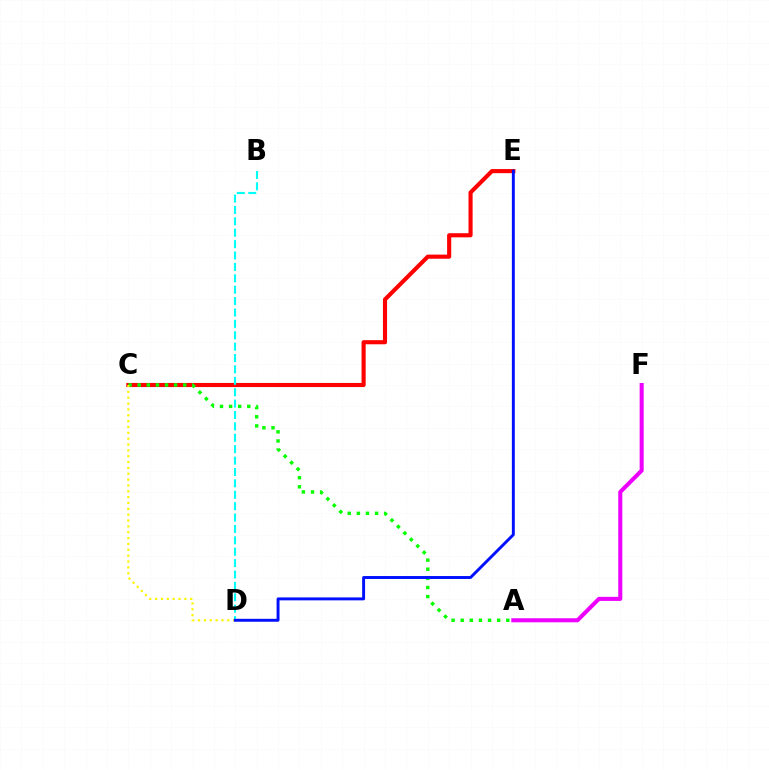{('C', 'E'): [{'color': '#ff0000', 'line_style': 'solid', 'thickness': 2.96}], ('B', 'D'): [{'color': '#00fff6', 'line_style': 'dashed', 'thickness': 1.55}], ('A', 'C'): [{'color': '#08ff00', 'line_style': 'dotted', 'thickness': 2.48}], ('C', 'D'): [{'color': '#fcf500', 'line_style': 'dotted', 'thickness': 1.59}], ('A', 'F'): [{'color': '#ee00ff', 'line_style': 'solid', 'thickness': 2.92}], ('D', 'E'): [{'color': '#0010ff', 'line_style': 'solid', 'thickness': 2.11}]}